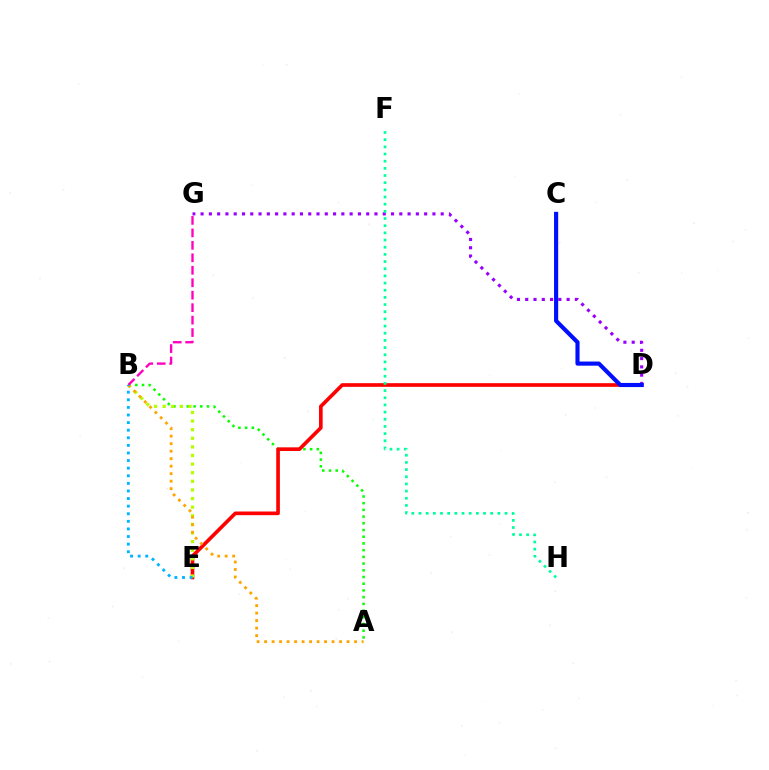{('A', 'B'): [{'color': '#08ff00', 'line_style': 'dotted', 'thickness': 1.82}, {'color': '#ffa500', 'line_style': 'dotted', 'thickness': 2.04}], ('D', 'G'): [{'color': '#9b00ff', 'line_style': 'dotted', 'thickness': 2.25}], ('D', 'E'): [{'color': '#ff0000', 'line_style': 'solid', 'thickness': 2.63}], ('B', 'E'): [{'color': '#b3ff00', 'line_style': 'dotted', 'thickness': 2.34}, {'color': '#00b5ff', 'line_style': 'dotted', 'thickness': 2.06}], ('F', 'H'): [{'color': '#00ff9d', 'line_style': 'dotted', 'thickness': 1.95}], ('B', 'G'): [{'color': '#ff00bd', 'line_style': 'dashed', 'thickness': 1.69}], ('C', 'D'): [{'color': '#0010ff', 'line_style': 'solid', 'thickness': 2.98}]}